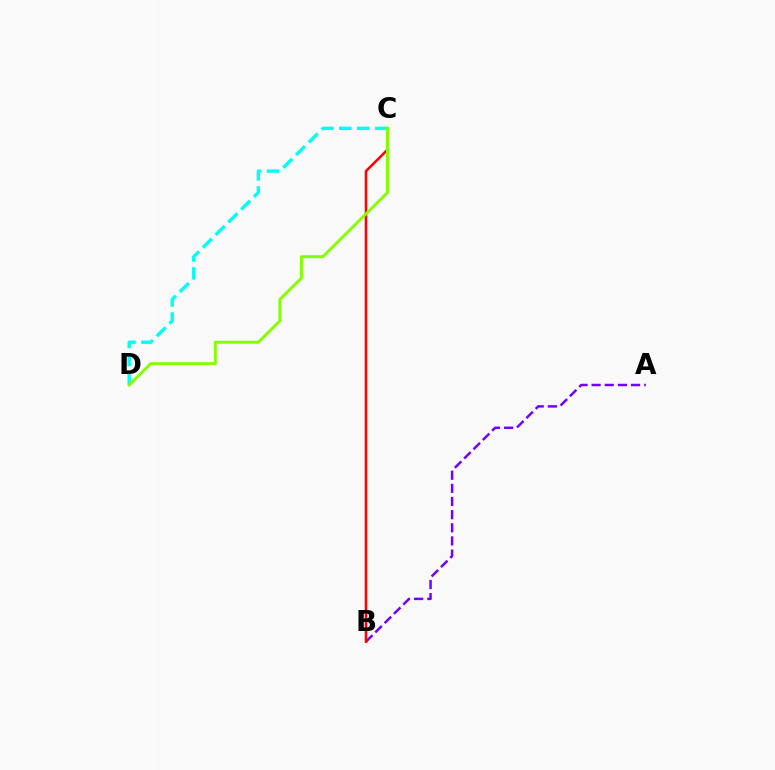{('A', 'B'): [{'color': '#7200ff', 'line_style': 'dashed', 'thickness': 1.79}], ('B', 'C'): [{'color': '#ff0000', 'line_style': 'solid', 'thickness': 1.82}], ('C', 'D'): [{'color': '#00fff6', 'line_style': 'dashed', 'thickness': 2.44}, {'color': '#84ff00', 'line_style': 'solid', 'thickness': 2.11}]}